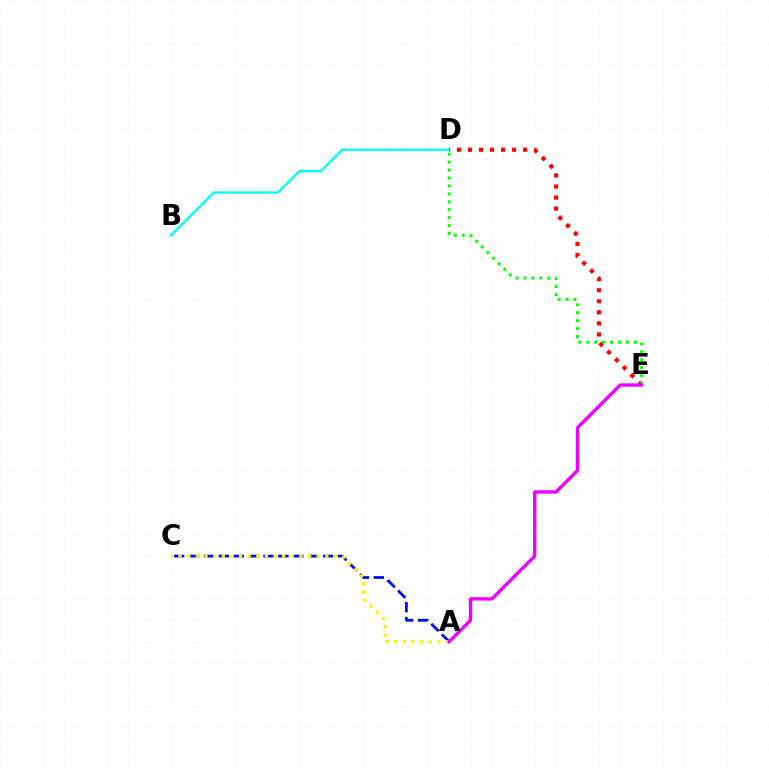{('A', 'C'): [{'color': '#0010ff', 'line_style': 'dashed', 'thickness': 2.02}, {'color': '#fcf500', 'line_style': 'dotted', 'thickness': 2.34}], ('B', 'D'): [{'color': '#00fff6', 'line_style': 'solid', 'thickness': 1.71}], ('D', 'E'): [{'color': '#ff0000', 'line_style': 'dotted', 'thickness': 3.0}, {'color': '#08ff00', 'line_style': 'dotted', 'thickness': 2.16}], ('A', 'E'): [{'color': '#ee00ff', 'line_style': 'solid', 'thickness': 2.43}]}